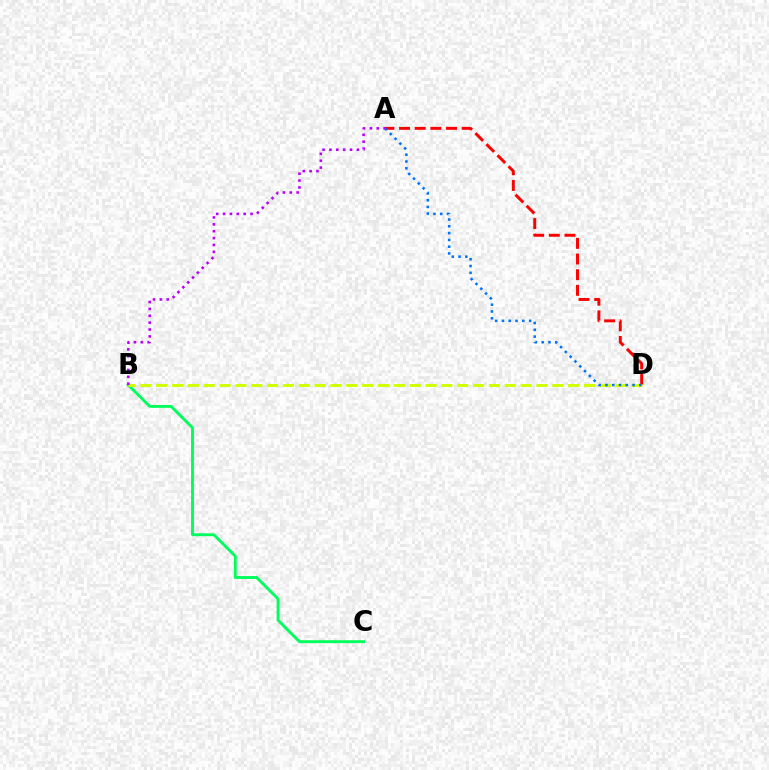{('A', 'D'): [{'color': '#ff0000', 'line_style': 'dashed', 'thickness': 2.13}, {'color': '#0074ff', 'line_style': 'dotted', 'thickness': 1.84}], ('B', 'C'): [{'color': '#00ff5c', 'line_style': 'solid', 'thickness': 2.08}], ('B', 'D'): [{'color': '#d1ff00', 'line_style': 'dashed', 'thickness': 2.15}], ('A', 'B'): [{'color': '#b900ff', 'line_style': 'dotted', 'thickness': 1.87}]}